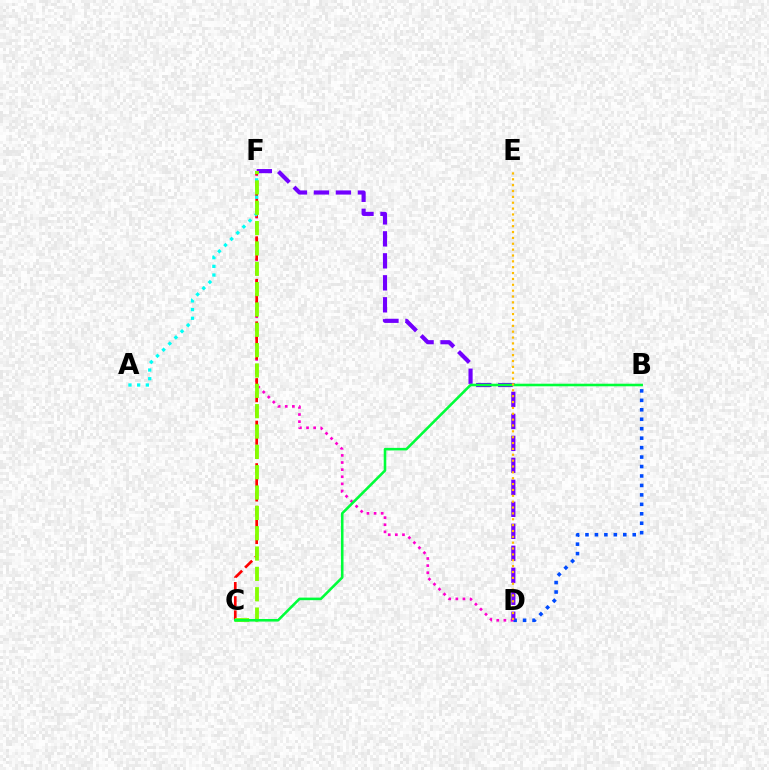{('B', 'D'): [{'color': '#004bff', 'line_style': 'dotted', 'thickness': 2.57}], ('D', 'F'): [{'color': '#ff00cf', 'line_style': 'dotted', 'thickness': 1.93}, {'color': '#7200ff', 'line_style': 'dashed', 'thickness': 2.99}], ('C', 'F'): [{'color': '#ff0000', 'line_style': 'dashed', 'thickness': 1.93}, {'color': '#84ff00', 'line_style': 'dashed', 'thickness': 2.76}], ('A', 'F'): [{'color': '#00fff6', 'line_style': 'dotted', 'thickness': 2.36}], ('B', 'C'): [{'color': '#00ff39', 'line_style': 'solid', 'thickness': 1.85}], ('D', 'E'): [{'color': '#ffbd00', 'line_style': 'dotted', 'thickness': 1.59}]}